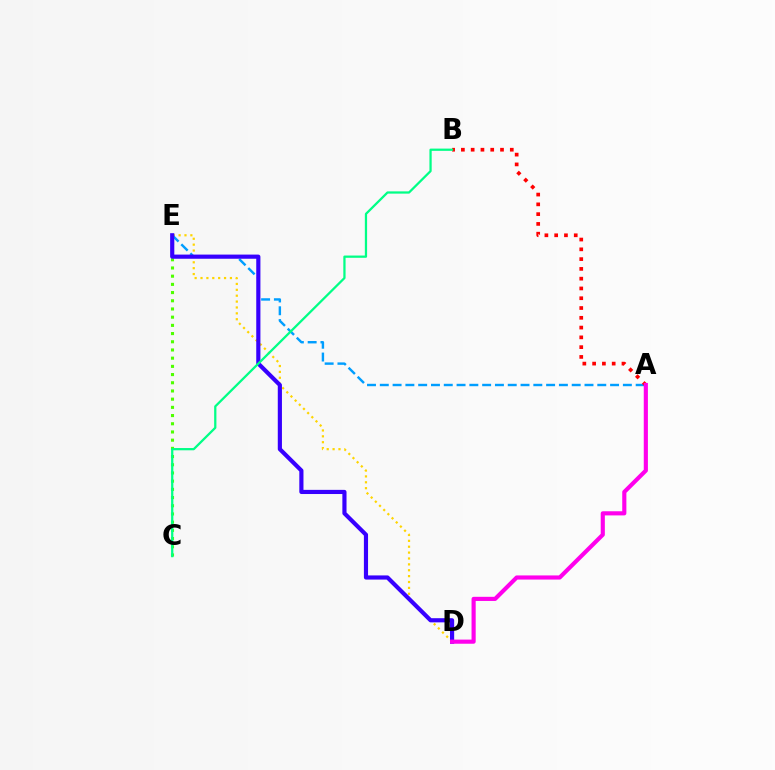{('D', 'E'): [{'color': '#ffd500', 'line_style': 'dotted', 'thickness': 1.6}, {'color': '#3700ff', 'line_style': 'solid', 'thickness': 2.99}], ('A', 'E'): [{'color': '#009eff', 'line_style': 'dashed', 'thickness': 1.74}], ('C', 'E'): [{'color': '#4fff00', 'line_style': 'dotted', 'thickness': 2.23}], ('A', 'B'): [{'color': '#ff0000', 'line_style': 'dotted', 'thickness': 2.66}], ('A', 'D'): [{'color': '#ff00ed', 'line_style': 'solid', 'thickness': 2.98}], ('B', 'C'): [{'color': '#00ff86', 'line_style': 'solid', 'thickness': 1.62}]}